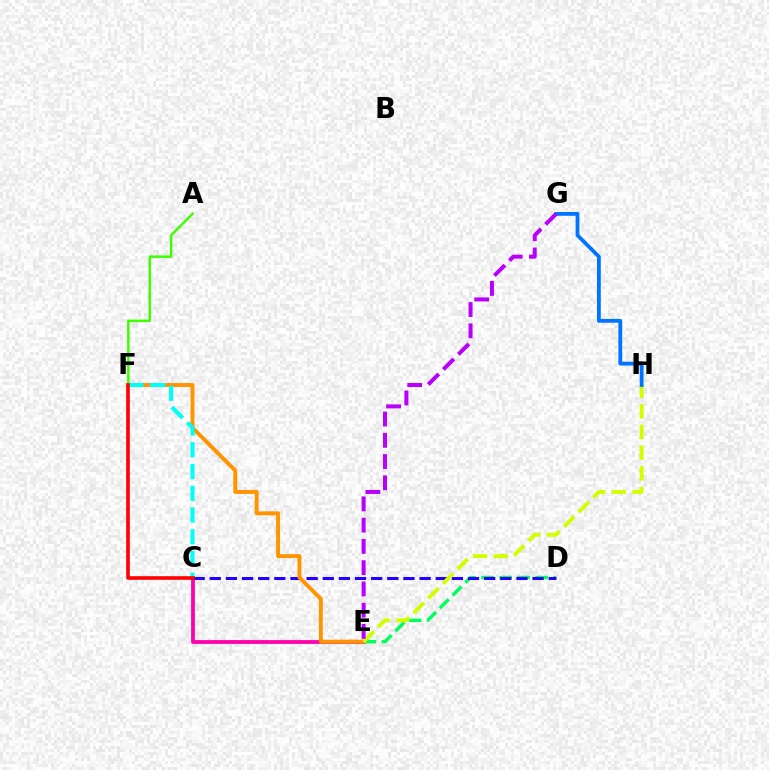{('C', 'E'): [{'color': '#ff00ac', 'line_style': 'solid', 'thickness': 2.74}], ('D', 'E'): [{'color': '#00ff5c', 'line_style': 'dashed', 'thickness': 2.45}], ('A', 'F'): [{'color': '#3dff00', 'line_style': 'solid', 'thickness': 1.78}], ('C', 'D'): [{'color': '#2500ff', 'line_style': 'dashed', 'thickness': 2.19}], ('E', 'F'): [{'color': '#ff9400', 'line_style': 'solid', 'thickness': 2.82}], ('E', 'H'): [{'color': '#d1ff00', 'line_style': 'dashed', 'thickness': 2.81}], ('G', 'H'): [{'color': '#0074ff', 'line_style': 'solid', 'thickness': 2.73}], ('C', 'F'): [{'color': '#00fff6', 'line_style': 'dashed', 'thickness': 2.96}, {'color': '#ff0000', 'line_style': 'solid', 'thickness': 2.6}], ('E', 'G'): [{'color': '#b900ff', 'line_style': 'dashed', 'thickness': 2.89}]}